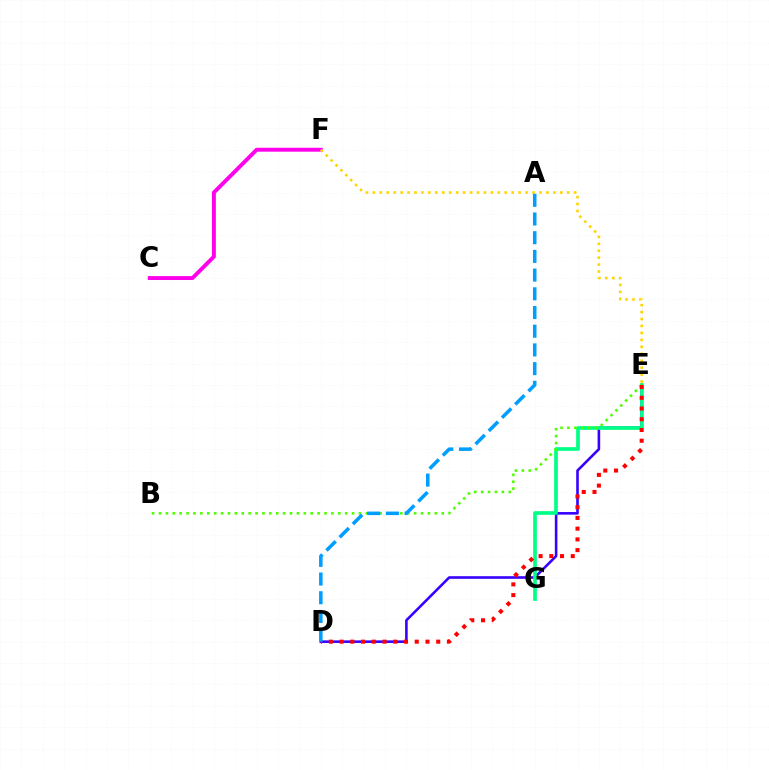{('D', 'E'): [{'color': '#3700ff', 'line_style': 'solid', 'thickness': 1.87}, {'color': '#ff0000', 'line_style': 'dotted', 'thickness': 2.92}], ('C', 'F'): [{'color': '#ff00ed', 'line_style': 'solid', 'thickness': 2.82}], ('E', 'G'): [{'color': '#00ff86', 'line_style': 'solid', 'thickness': 2.66}], ('B', 'E'): [{'color': '#4fff00', 'line_style': 'dotted', 'thickness': 1.87}], ('E', 'F'): [{'color': '#ffd500', 'line_style': 'dotted', 'thickness': 1.89}], ('A', 'D'): [{'color': '#009eff', 'line_style': 'dashed', 'thickness': 2.54}]}